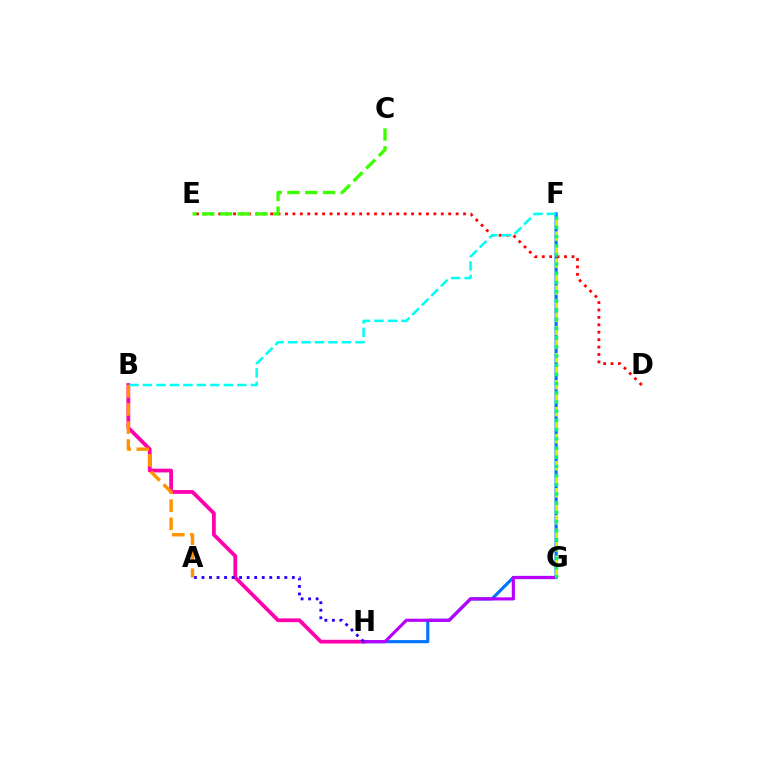{('F', 'H'): [{'color': '#0074ff', 'line_style': 'solid', 'thickness': 2.26}], ('B', 'H'): [{'color': '#ff00ac', 'line_style': 'solid', 'thickness': 2.7}], ('F', 'G'): [{'color': '#d1ff00', 'line_style': 'dashed', 'thickness': 1.83}, {'color': '#00ff5c', 'line_style': 'dotted', 'thickness': 2.5}], ('G', 'H'): [{'color': '#b900ff', 'line_style': 'solid', 'thickness': 2.26}], ('A', 'H'): [{'color': '#2500ff', 'line_style': 'dotted', 'thickness': 2.05}], ('A', 'B'): [{'color': '#ff9400', 'line_style': 'dashed', 'thickness': 2.46}], ('D', 'E'): [{'color': '#ff0000', 'line_style': 'dotted', 'thickness': 2.02}], ('C', 'E'): [{'color': '#3dff00', 'line_style': 'dashed', 'thickness': 2.41}], ('B', 'F'): [{'color': '#00fff6', 'line_style': 'dashed', 'thickness': 1.83}]}